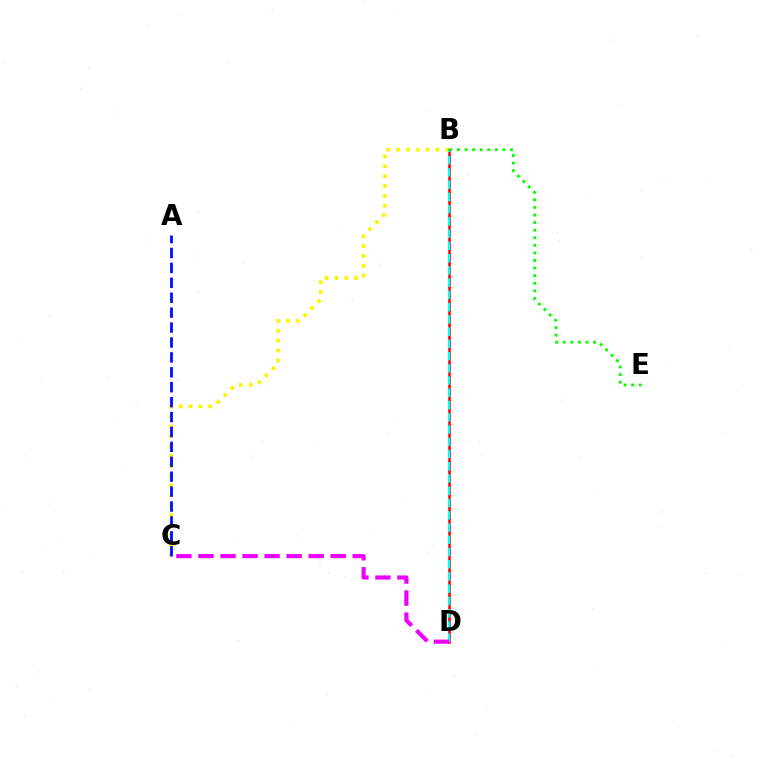{('B', 'C'): [{'color': '#fcf500', 'line_style': 'dotted', 'thickness': 2.68}], ('B', 'D'): [{'color': '#ff0000', 'line_style': 'solid', 'thickness': 1.86}, {'color': '#00fff6', 'line_style': 'dashed', 'thickness': 1.66}], ('C', 'D'): [{'color': '#ee00ff', 'line_style': 'dashed', 'thickness': 2.99}], ('B', 'E'): [{'color': '#08ff00', 'line_style': 'dotted', 'thickness': 2.06}], ('A', 'C'): [{'color': '#0010ff', 'line_style': 'dashed', 'thickness': 2.03}]}